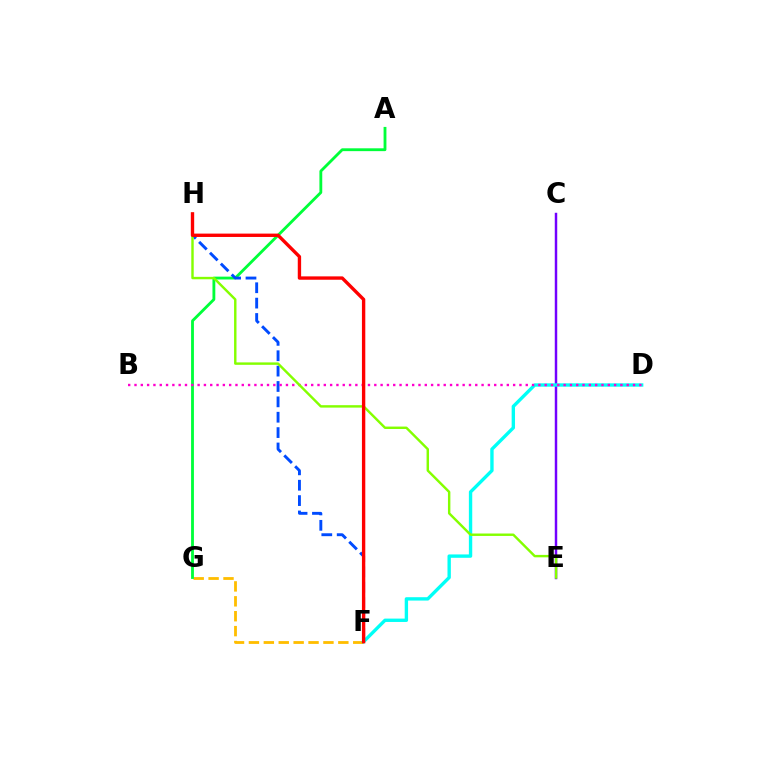{('F', 'G'): [{'color': '#ffbd00', 'line_style': 'dashed', 'thickness': 2.02}], ('A', 'G'): [{'color': '#00ff39', 'line_style': 'solid', 'thickness': 2.04}], ('C', 'E'): [{'color': '#7200ff', 'line_style': 'solid', 'thickness': 1.77}], ('F', 'H'): [{'color': '#004bff', 'line_style': 'dashed', 'thickness': 2.09}, {'color': '#ff0000', 'line_style': 'solid', 'thickness': 2.42}], ('D', 'F'): [{'color': '#00fff6', 'line_style': 'solid', 'thickness': 2.42}], ('B', 'D'): [{'color': '#ff00cf', 'line_style': 'dotted', 'thickness': 1.71}], ('E', 'H'): [{'color': '#84ff00', 'line_style': 'solid', 'thickness': 1.75}]}